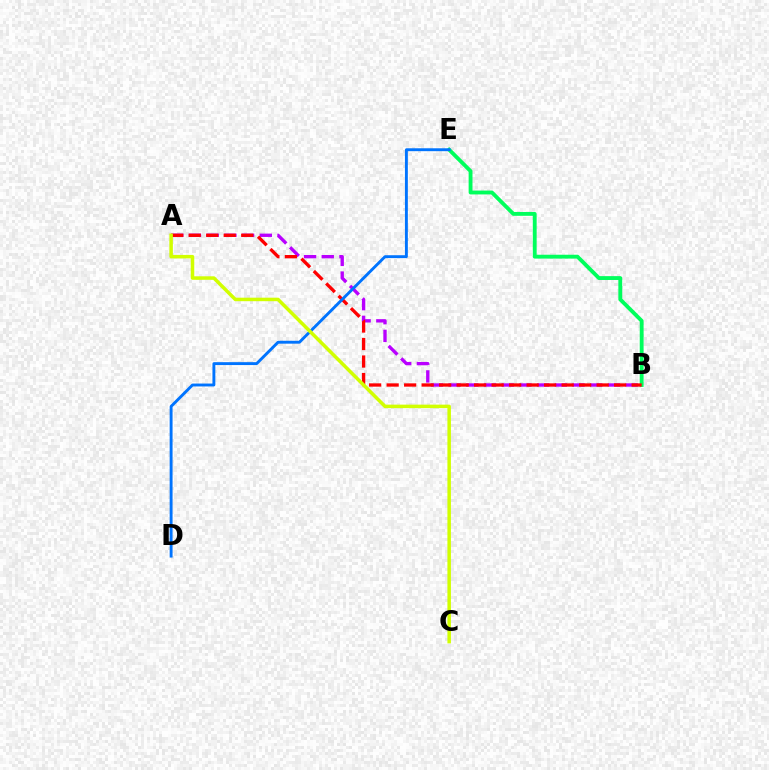{('A', 'B'): [{'color': '#b900ff', 'line_style': 'dashed', 'thickness': 2.4}, {'color': '#ff0000', 'line_style': 'dashed', 'thickness': 2.38}], ('B', 'E'): [{'color': '#00ff5c', 'line_style': 'solid', 'thickness': 2.78}], ('D', 'E'): [{'color': '#0074ff', 'line_style': 'solid', 'thickness': 2.08}], ('A', 'C'): [{'color': '#d1ff00', 'line_style': 'solid', 'thickness': 2.53}]}